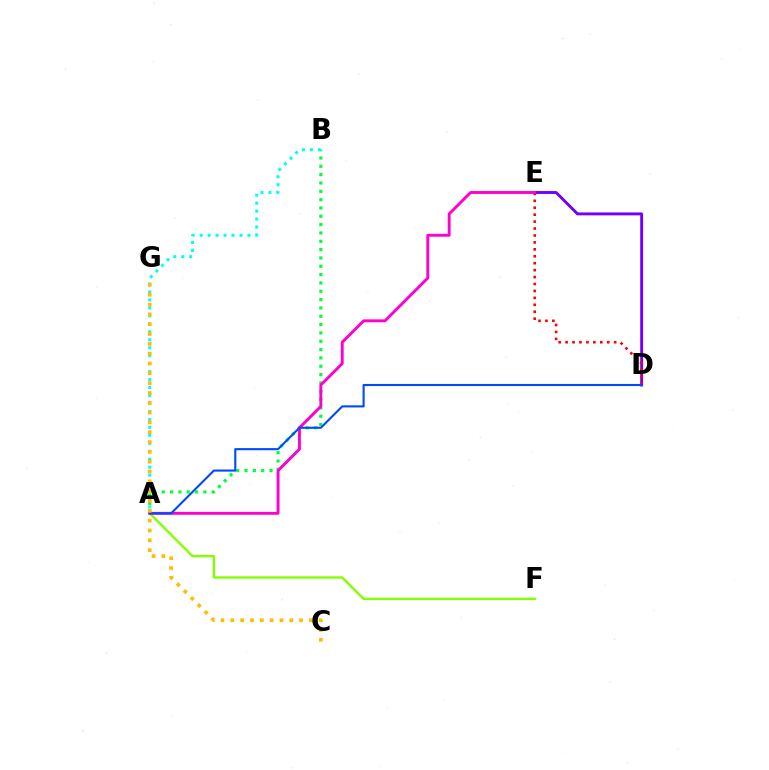{('D', 'E'): [{'color': '#7200ff', 'line_style': 'solid', 'thickness': 2.1}, {'color': '#ff0000', 'line_style': 'dotted', 'thickness': 1.88}], ('A', 'B'): [{'color': '#00ff39', 'line_style': 'dotted', 'thickness': 2.26}, {'color': '#00fff6', 'line_style': 'dotted', 'thickness': 2.16}], ('A', 'F'): [{'color': '#84ff00', 'line_style': 'solid', 'thickness': 1.73}], ('A', 'E'): [{'color': '#ff00cf', 'line_style': 'solid', 'thickness': 2.09}], ('A', 'D'): [{'color': '#004bff', 'line_style': 'solid', 'thickness': 1.53}], ('C', 'G'): [{'color': '#ffbd00', 'line_style': 'dotted', 'thickness': 2.67}]}